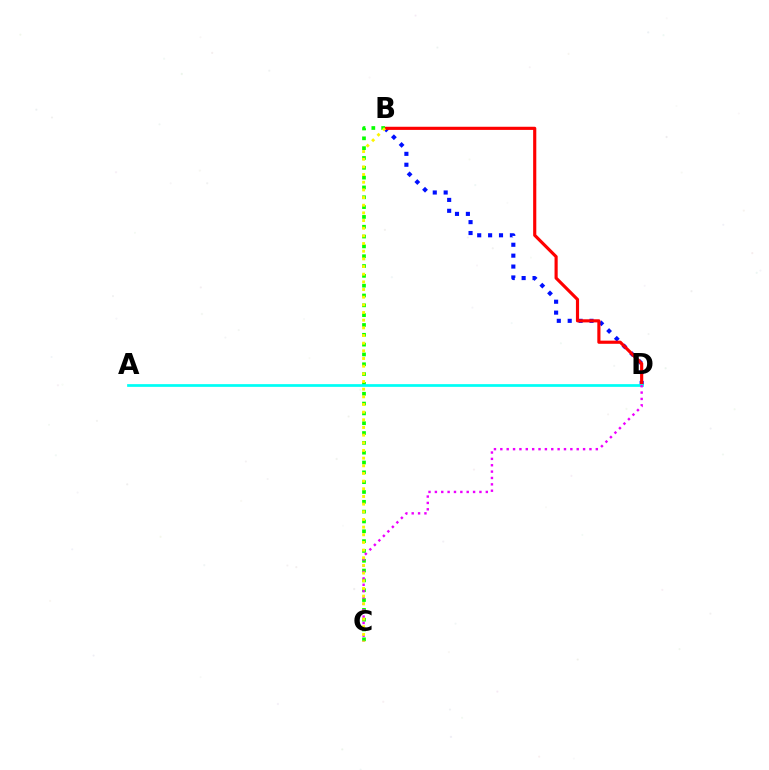{('B', 'D'): [{'color': '#0010ff', 'line_style': 'dotted', 'thickness': 2.96}, {'color': '#ff0000', 'line_style': 'solid', 'thickness': 2.27}], ('B', 'C'): [{'color': '#08ff00', 'line_style': 'dotted', 'thickness': 2.67}, {'color': '#fcf500', 'line_style': 'dotted', 'thickness': 2.08}], ('A', 'D'): [{'color': '#00fff6', 'line_style': 'solid', 'thickness': 1.96}], ('C', 'D'): [{'color': '#ee00ff', 'line_style': 'dotted', 'thickness': 1.73}]}